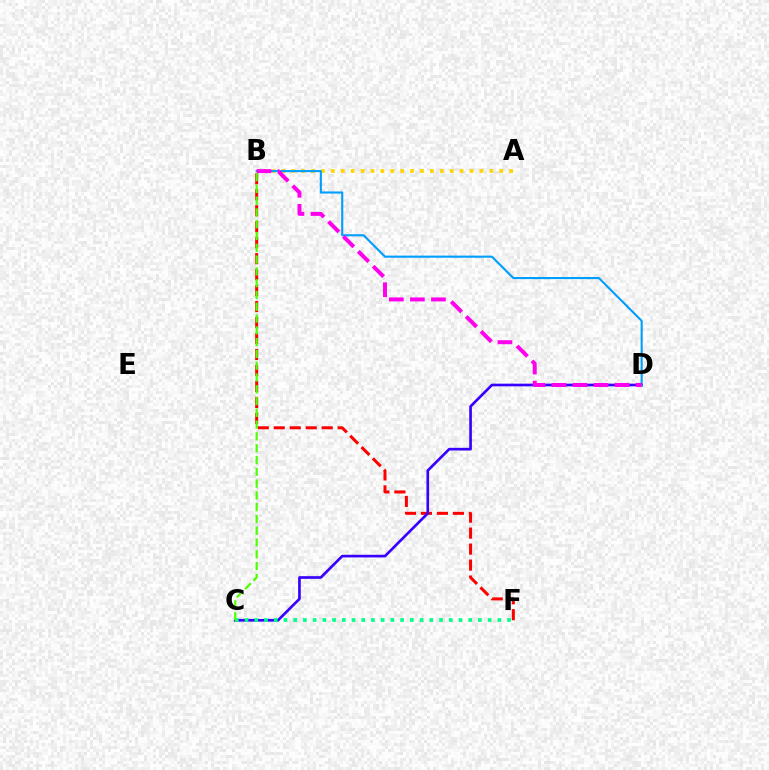{('A', 'B'): [{'color': '#ffd500', 'line_style': 'dotted', 'thickness': 2.69}], ('B', 'F'): [{'color': '#ff0000', 'line_style': 'dashed', 'thickness': 2.17}], ('C', 'D'): [{'color': '#3700ff', 'line_style': 'solid', 'thickness': 1.92}], ('C', 'F'): [{'color': '#00ff86', 'line_style': 'dotted', 'thickness': 2.64}], ('B', 'D'): [{'color': '#009eff', 'line_style': 'solid', 'thickness': 1.52}, {'color': '#ff00ed', 'line_style': 'dashed', 'thickness': 2.86}], ('B', 'C'): [{'color': '#4fff00', 'line_style': 'dashed', 'thickness': 1.6}]}